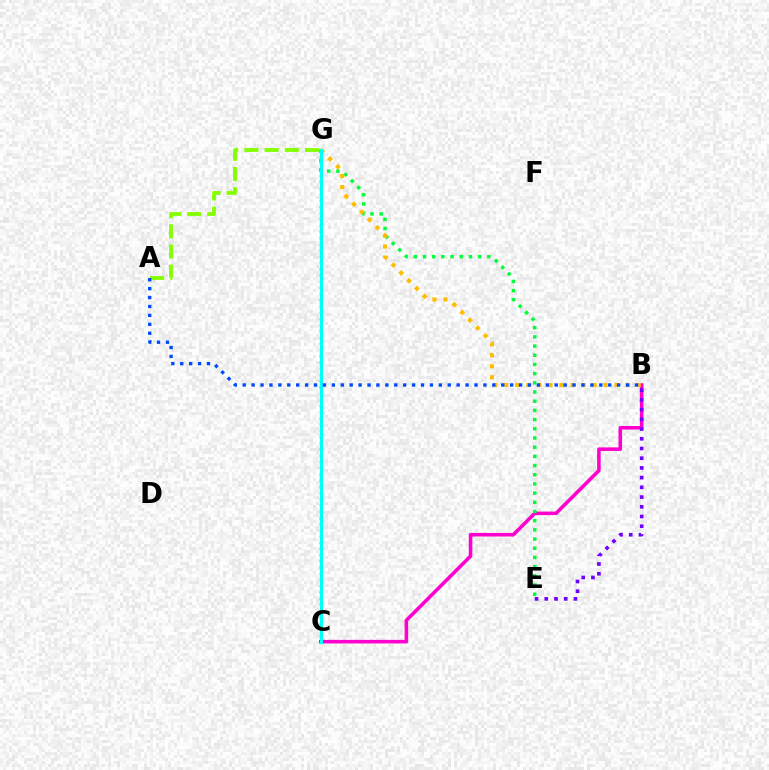{('B', 'C'): [{'color': '#ff00cf', 'line_style': 'solid', 'thickness': 2.56}], ('C', 'G'): [{'color': '#ff0000', 'line_style': 'dotted', 'thickness': 1.69}, {'color': '#00fff6', 'line_style': 'solid', 'thickness': 2.22}], ('A', 'G'): [{'color': '#84ff00', 'line_style': 'dashed', 'thickness': 2.75}], ('B', 'E'): [{'color': '#7200ff', 'line_style': 'dotted', 'thickness': 2.64}], ('E', 'G'): [{'color': '#00ff39', 'line_style': 'dotted', 'thickness': 2.5}], ('B', 'G'): [{'color': '#ffbd00', 'line_style': 'dotted', 'thickness': 3.0}], ('A', 'B'): [{'color': '#004bff', 'line_style': 'dotted', 'thickness': 2.42}]}